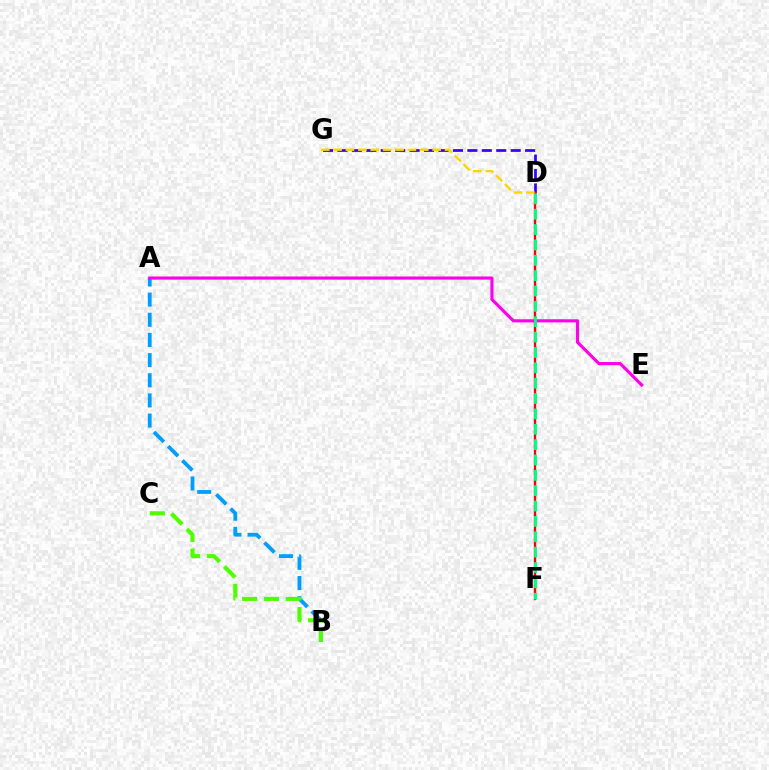{('D', 'G'): [{'color': '#3700ff', 'line_style': 'dashed', 'thickness': 1.96}, {'color': '#ffd500', 'line_style': 'dashed', 'thickness': 1.68}], ('A', 'B'): [{'color': '#009eff', 'line_style': 'dashed', 'thickness': 2.74}], ('A', 'E'): [{'color': '#ff00ed', 'line_style': 'solid', 'thickness': 2.26}], ('B', 'C'): [{'color': '#4fff00', 'line_style': 'dashed', 'thickness': 2.97}], ('D', 'F'): [{'color': '#ff0000', 'line_style': 'solid', 'thickness': 1.69}, {'color': '#00ff86', 'line_style': 'dashed', 'thickness': 2.09}]}